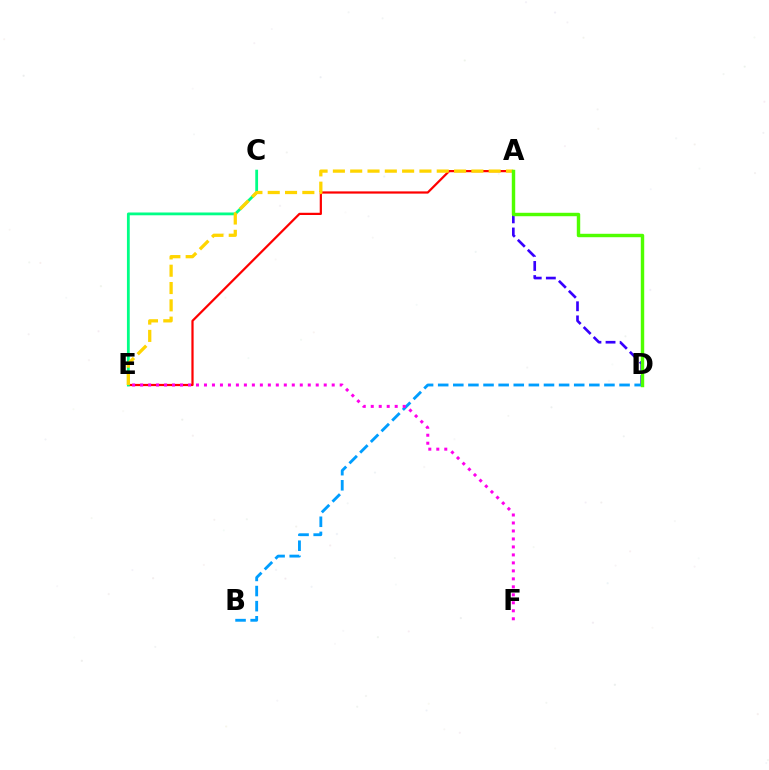{('A', 'E'): [{'color': '#ff0000', 'line_style': 'solid', 'thickness': 1.6}, {'color': '#ffd500', 'line_style': 'dashed', 'thickness': 2.35}], ('A', 'D'): [{'color': '#3700ff', 'line_style': 'dashed', 'thickness': 1.92}, {'color': '#4fff00', 'line_style': 'solid', 'thickness': 2.47}], ('C', 'E'): [{'color': '#00ff86', 'line_style': 'solid', 'thickness': 2.01}], ('B', 'D'): [{'color': '#009eff', 'line_style': 'dashed', 'thickness': 2.05}], ('E', 'F'): [{'color': '#ff00ed', 'line_style': 'dotted', 'thickness': 2.17}]}